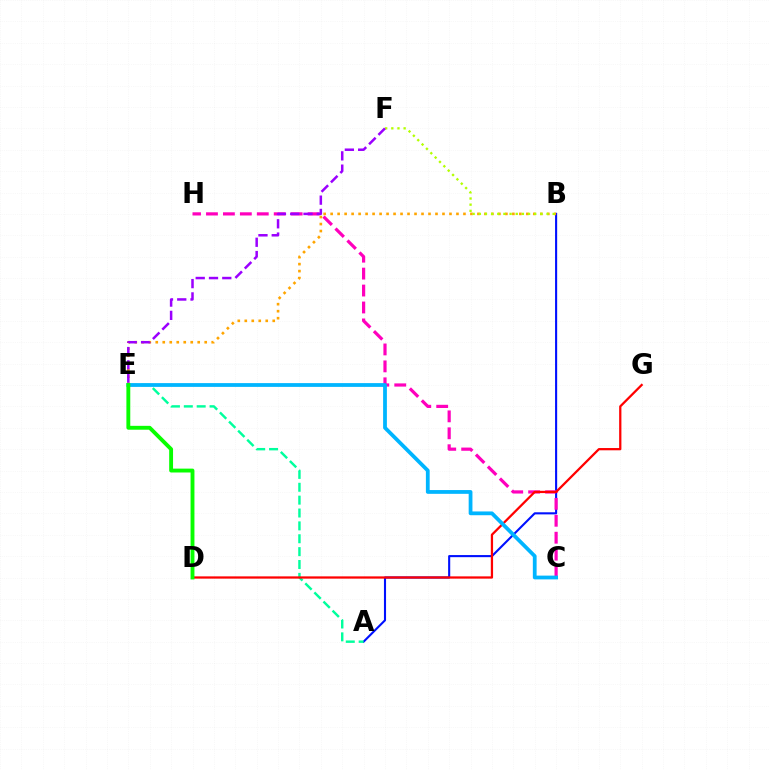{('A', 'B'): [{'color': '#0010ff', 'line_style': 'solid', 'thickness': 1.51}], ('A', 'E'): [{'color': '#00ff9d', 'line_style': 'dashed', 'thickness': 1.75}], ('C', 'H'): [{'color': '#ff00bd', 'line_style': 'dashed', 'thickness': 2.3}], ('B', 'E'): [{'color': '#ffa500', 'line_style': 'dotted', 'thickness': 1.9}], ('B', 'F'): [{'color': '#b3ff00', 'line_style': 'dotted', 'thickness': 1.67}], ('D', 'G'): [{'color': '#ff0000', 'line_style': 'solid', 'thickness': 1.63}], ('E', 'F'): [{'color': '#9b00ff', 'line_style': 'dashed', 'thickness': 1.8}], ('C', 'E'): [{'color': '#00b5ff', 'line_style': 'solid', 'thickness': 2.72}], ('D', 'E'): [{'color': '#08ff00', 'line_style': 'solid', 'thickness': 2.79}]}